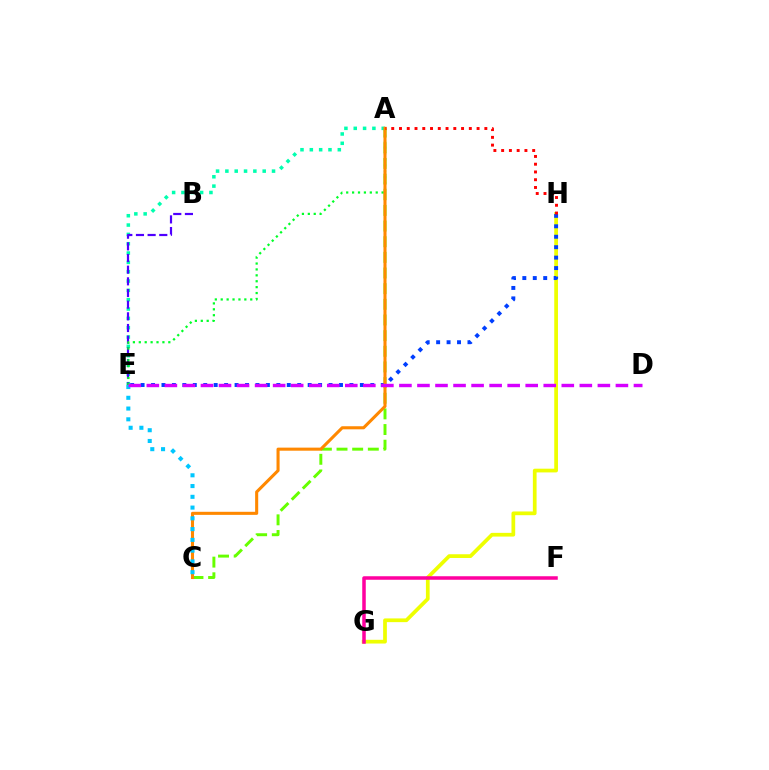{('A', 'C'): [{'color': '#66ff00', 'line_style': 'dashed', 'thickness': 2.13}, {'color': '#ff8800', 'line_style': 'solid', 'thickness': 2.21}], ('G', 'H'): [{'color': '#eeff00', 'line_style': 'solid', 'thickness': 2.68}], ('E', 'H'): [{'color': '#003fff', 'line_style': 'dotted', 'thickness': 2.84}], ('A', 'E'): [{'color': '#00ffaf', 'line_style': 'dotted', 'thickness': 2.54}, {'color': '#00ff27', 'line_style': 'dotted', 'thickness': 1.6}], ('B', 'E'): [{'color': '#4f00ff', 'line_style': 'dashed', 'thickness': 1.58}], ('C', 'E'): [{'color': '#00c7ff', 'line_style': 'dotted', 'thickness': 2.92}], ('D', 'E'): [{'color': '#d600ff', 'line_style': 'dashed', 'thickness': 2.45}], ('A', 'H'): [{'color': '#ff0000', 'line_style': 'dotted', 'thickness': 2.11}], ('F', 'G'): [{'color': '#ff00a0', 'line_style': 'solid', 'thickness': 2.53}]}